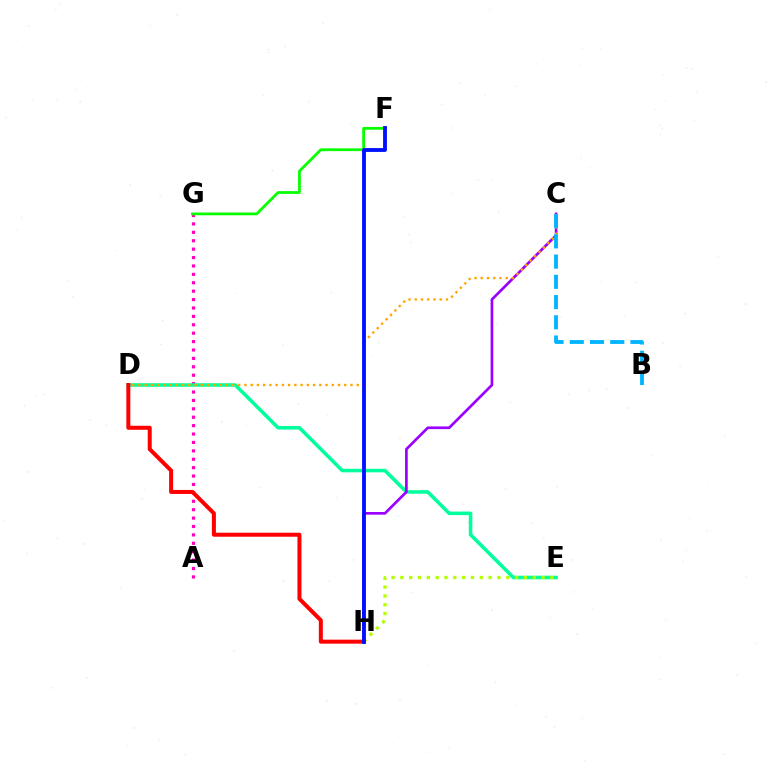{('A', 'G'): [{'color': '#ff00bd', 'line_style': 'dotted', 'thickness': 2.28}], ('D', 'E'): [{'color': '#00ff9d', 'line_style': 'solid', 'thickness': 2.56}], ('F', 'G'): [{'color': '#08ff00', 'line_style': 'solid', 'thickness': 1.99}], ('C', 'H'): [{'color': '#9b00ff', 'line_style': 'solid', 'thickness': 1.94}], ('E', 'H'): [{'color': '#b3ff00', 'line_style': 'dotted', 'thickness': 2.4}], ('D', 'H'): [{'color': '#ff0000', 'line_style': 'solid', 'thickness': 2.88}], ('C', 'D'): [{'color': '#ffa500', 'line_style': 'dotted', 'thickness': 1.69}], ('B', 'C'): [{'color': '#00b5ff', 'line_style': 'dashed', 'thickness': 2.75}], ('F', 'H'): [{'color': '#0010ff', 'line_style': 'solid', 'thickness': 2.77}]}